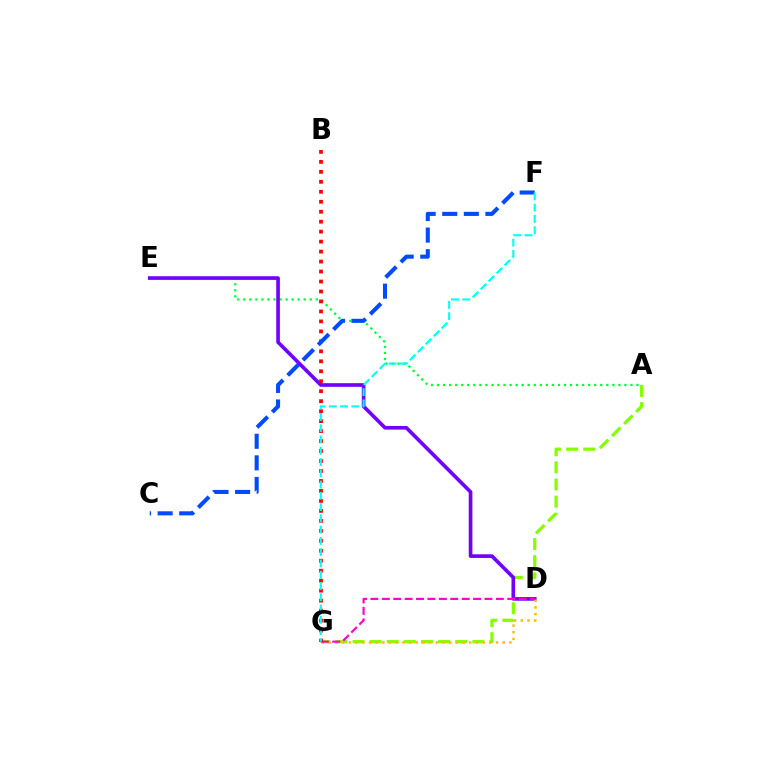{('A', 'E'): [{'color': '#00ff39', 'line_style': 'dotted', 'thickness': 1.64}], ('A', 'G'): [{'color': '#84ff00', 'line_style': 'dashed', 'thickness': 2.32}], ('D', 'E'): [{'color': '#7200ff', 'line_style': 'solid', 'thickness': 2.63}], ('D', 'G'): [{'color': '#ffbd00', 'line_style': 'dotted', 'thickness': 1.82}, {'color': '#ff00cf', 'line_style': 'dashed', 'thickness': 1.55}], ('B', 'G'): [{'color': '#ff0000', 'line_style': 'dotted', 'thickness': 2.71}], ('C', 'F'): [{'color': '#004bff', 'line_style': 'dashed', 'thickness': 2.93}], ('F', 'G'): [{'color': '#00fff6', 'line_style': 'dashed', 'thickness': 1.53}]}